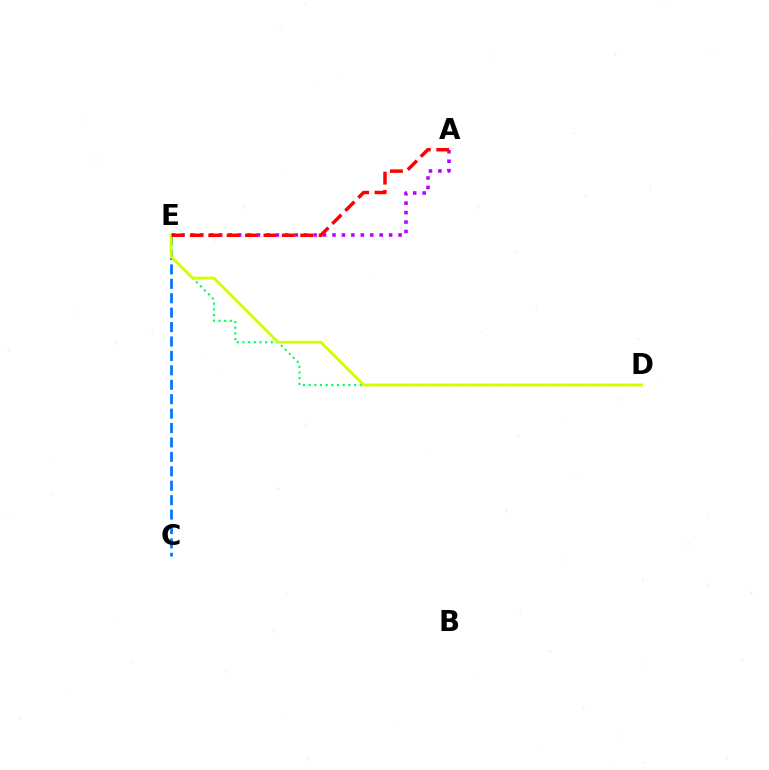{('A', 'E'): [{'color': '#b900ff', 'line_style': 'dotted', 'thickness': 2.56}, {'color': '#ff0000', 'line_style': 'dashed', 'thickness': 2.5}], ('C', 'E'): [{'color': '#0074ff', 'line_style': 'dashed', 'thickness': 1.96}], ('D', 'E'): [{'color': '#00ff5c', 'line_style': 'dotted', 'thickness': 1.54}, {'color': '#d1ff00', 'line_style': 'solid', 'thickness': 2.06}]}